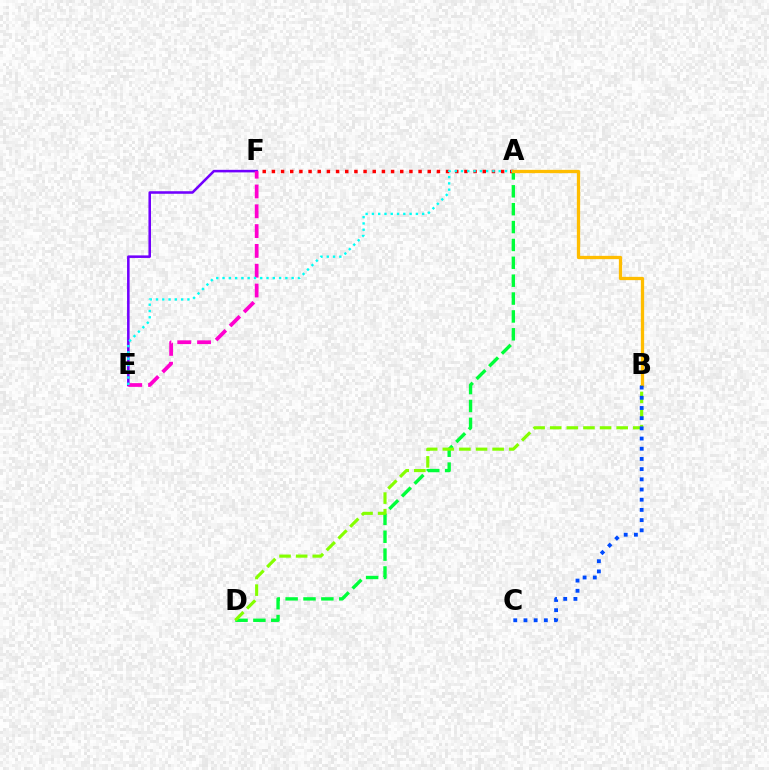{('A', 'D'): [{'color': '#00ff39', 'line_style': 'dashed', 'thickness': 2.43}], ('E', 'F'): [{'color': '#7200ff', 'line_style': 'solid', 'thickness': 1.84}, {'color': '#ff00cf', 'line_style': 'dashed', 'thickness': 2.69}], ('A', 'F'): [{'color': '#ff0000', 'line_style': 'dotted', 'thickness': 2.49}], ('A', 'E'): [{'color': '#00fff6', 'line_style': 'dotted', 'thickness': 1.71}], ('B', 'D'): [{'color': '#84ff00', 'line_style': 'dashed', 'thickness': 2.26}], ('A', 'B'): [{'color': '#ffbd00', 'line_style': 'solid', 'thickness': 2.37}], ('B', 'C'): [{'color': '#004bff', 'line_style': 'dotted', 'thickness': 2.77}]}